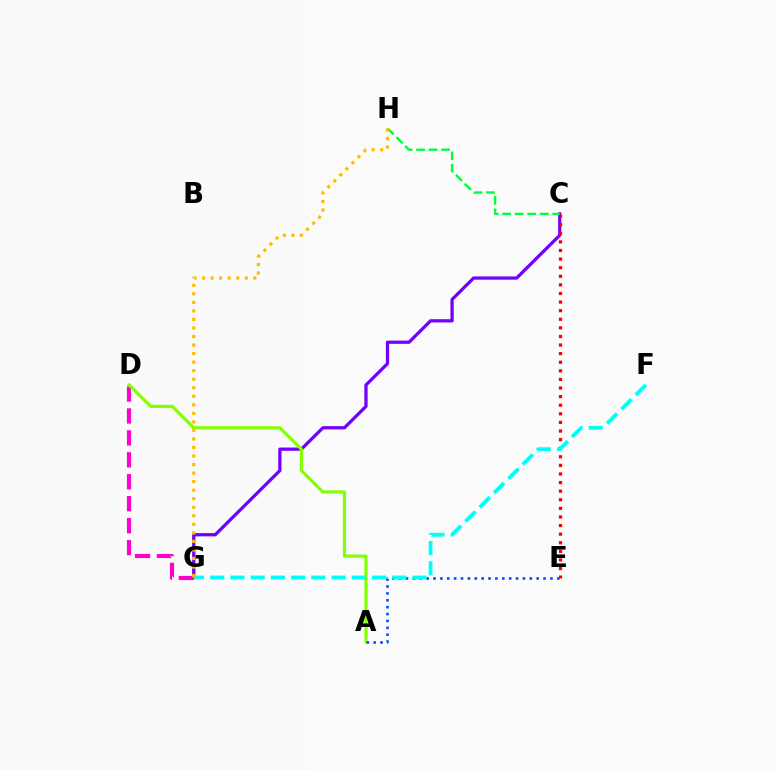{('C', 'G'): [{'color': '#7200ff', 'line_style': 'solid', 'thickness': 2.34}], ('D', 'G'): [{'color': '#ff00cf', 'line_style': 'dashed', 'thickness': 2.98}], ('A', 'D'): [{'color': '#84ff00', 'line_style': 'solid', 'thickness': 2.28}], ('A', 'E'): [{'color': '#004bff', 'line_style': 'dotted', 'thickness': 1.87}], ('C', 'E'): [{'color': '#ff0000', 'line_style': 'dotted', 'thickness': 2.34}], ('F', 'G'): [{'color': '#00fff6', 'line_style': 'dashed', 'thickness': 2.75}], ('C', 'H'): [{'color': '#00ff39', 'line_style': 'dashed', 'thickness': 1.7}], ('G', 'H'): [{'color': '#ffbd00', 'line_style': 'dotted', 'thickness': 2.32}]}